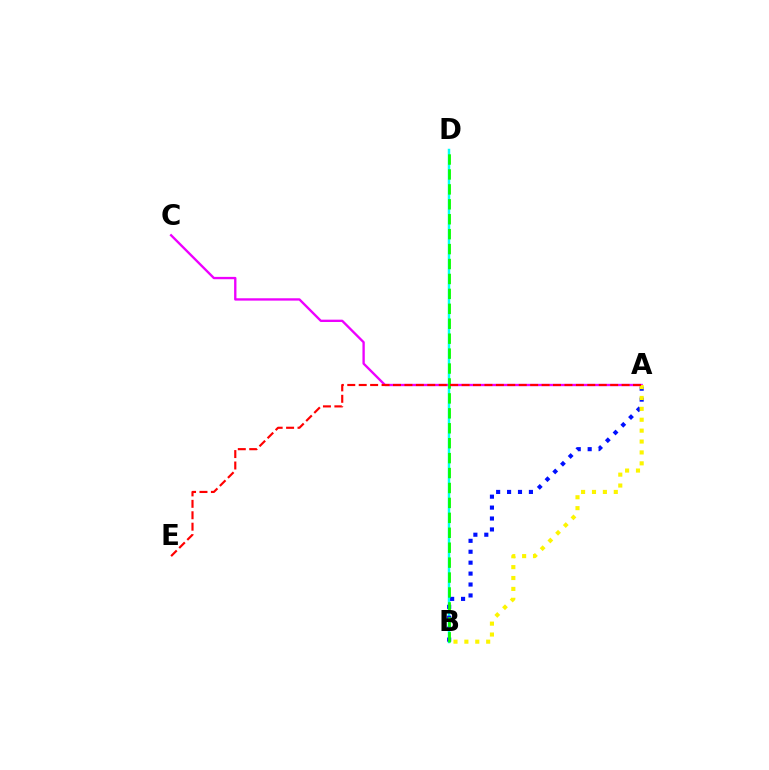{('B', 'D'): [{'color': '#00fff6', 'line_style': 'solid', 'thickness': 1.78}, {'color': '#08ff00', 'line_style': 'dashed', 'thickness': 2.03}], ('A', 'B'): [{'color': '#0010ff', 'line_style': 'dotted', 'thickness': 2.97}, {'color': '#fcf500', 'line_style': 'dotted', 'thickness': 2.96}], ('A', 'C'): [{'color': '#ee00ff', 'line_style': 'solid', 'thickness': 1.69}], ('A', 'E'): [{'color': '#ff0000', 'line_style': 'dashed', 'thickness': 1.55}]}